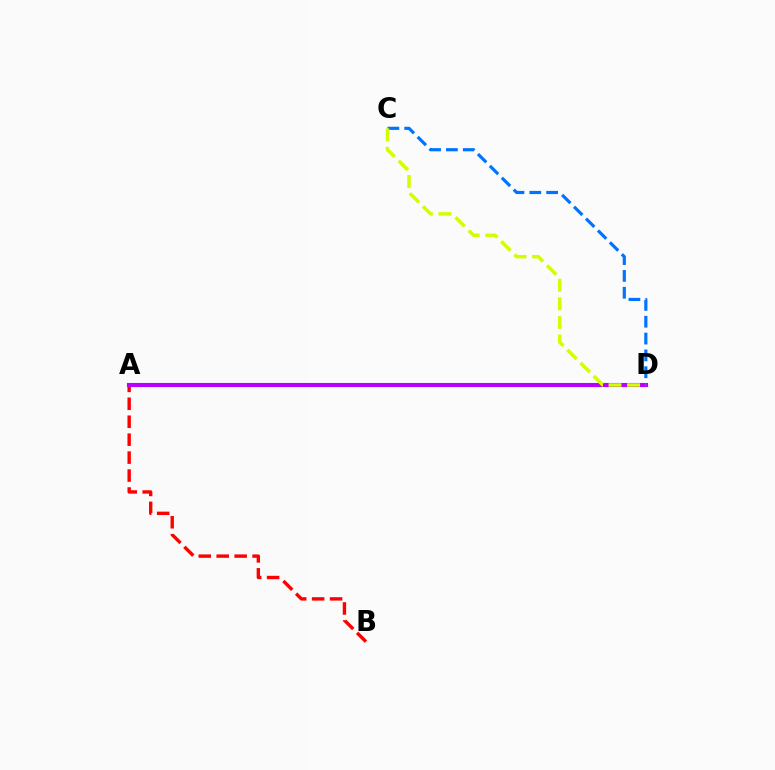{('A', 'B'): [{'color': '#ff0000', 'line_style': 'dashed', 'thickness': 2.44}], ('C', 'D'): [{'color': '#0074ff', 'line_style': 'dashed', 'thickness': 2.29}, {'color': '#d1ff00', 'line_style': 'dashed', 'thickness': 2.52}], ('A', 'D'): [{'color': '#00ff5c', 'line_style': 'solid', 'thickness': 1.73}, {'color': '#b900ff', 'line_style': 'solid', 'thickness': 2.95}]}